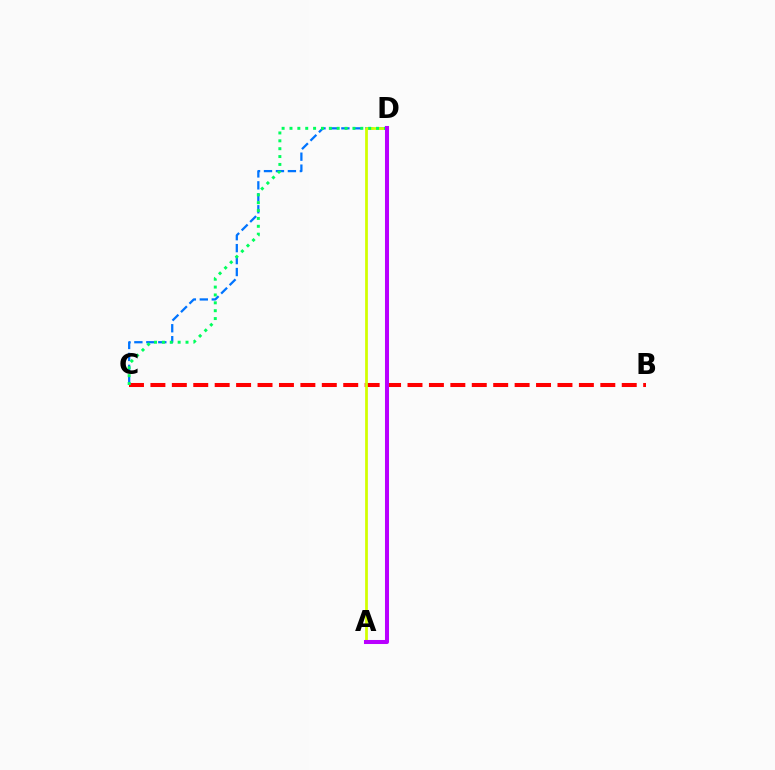{('B', 'C'): [{'color': '#ff0000', 'line_style': 'dashed', 'thickness': 2.91}], ('C', 'D'): [{'color': '#0074ff', 'line_style': 'dashed', 'thickness': 1.62}, {'color': '#00ff5c', 'line_style': 'dotted', 'thickness': 2.14}], ('A', 'D'): [{'color': '#d1ff00', 'line_style': 'solid', 'thickness': 1.98}, {'color': '#b900ff', 'line_style': 'solid', 'thickness': 2.91}]}